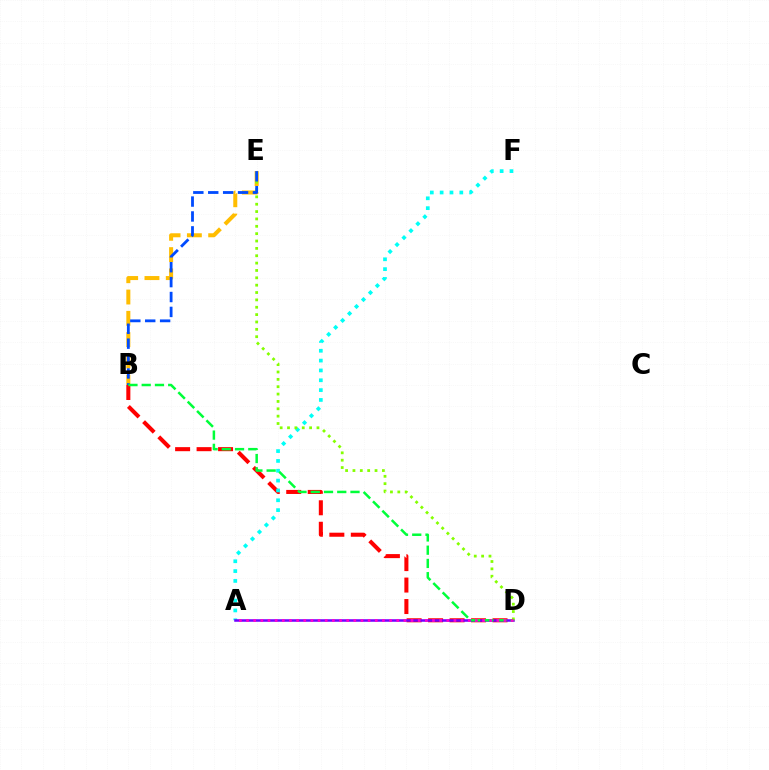{('B', 'D'): [{'color': '#ff0000', 'line_style': 'dashed', 'thickness': 2.92}, {'color': '#00ff39', 'line_style': 'dashed', 'thickness': 1.8}], ('A', 'F'): [{'color': '#00fff6', 'line_style': 'dotted', 'thickness': 2.67}], ('A', 'D'): [{'color': '#7200ff', 'line_style': 'solid', 'thickness': 1.83}, {'color': '#ff00cf', 'line_style': 'dotted', 'thickness': 1.94}], ('B', 'E'): [{'color': '#ffbd00', 'line_style': 'dashed', 'thickness': 2.89}, {'color': '#004bff', 'line_style': 'dashed', 'thickness': 2.02}], ('D', 'E'): [{'color': '#84ff00', 'line_style': 'dotted', 'thickness': 2.0}]}